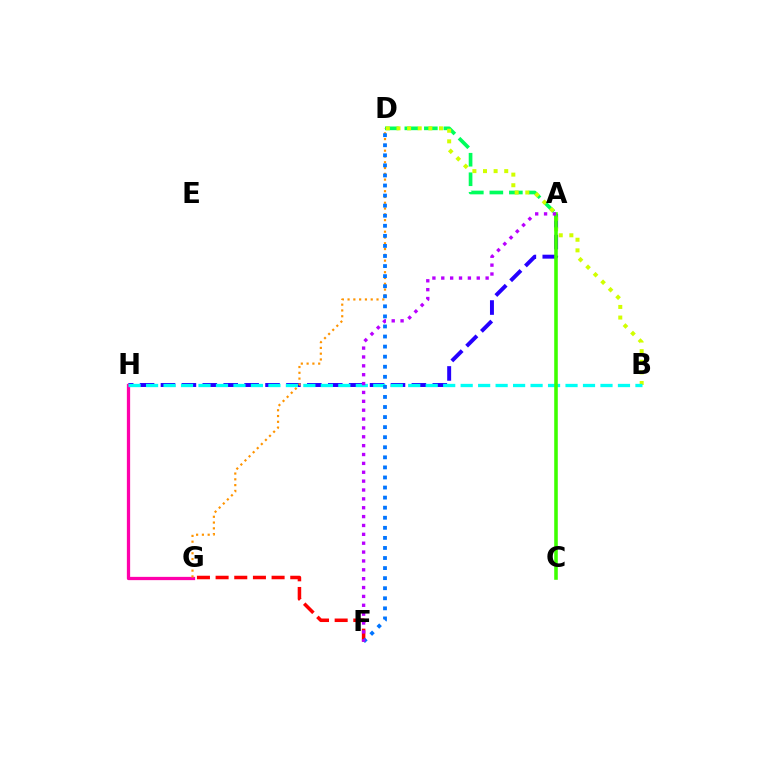{('A', 'H'): [{'color': '#2500ff', 'line_style': 'dashed', 'thickness': 2.84}], ('A', 'D'): [{'color': '#00ff5c', 'line_style': 'dashed', 'thickness': 2.65}], ('G', 'H'): [{'color': '#ff00ac', 'line_style': 'solid', 'thickness': 2.35}], ('B', 'D'): [{'color': '#d1ff00', 'line_style': 'dotted', 'thickness': 2.88}], ('B', 'H'): [{'color': '#00fff6', 'line_style': 'dashed', 'thickness': 2.37}], ('D', 'G'): [{'color': '#ff9400', 'line_style': 'dotted', 'thickness': 1.57}], ('F', 'G'): [{'color': '#ff0000', 'line_style': 'dashed', 'thickness': 2.54}], ('D', 'F'): [{'color': '#0074ff', 'line_style': 'dotted', 'thickness': 2.74}], ('A', 'C'): [{'color': '#3dff00', 'line_style': 'solid', 'thickness': 2.57}], ('A', 'F'): [{'color': '#b900ff', 'line_style': 'dotted', 'thickness': 2.41}]}